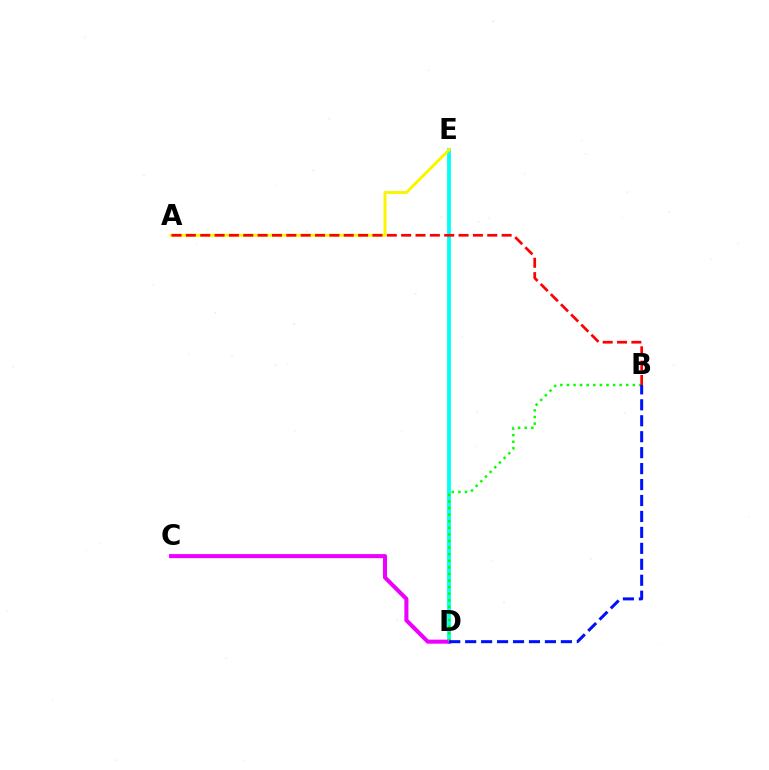{('D', 'E'): [{'color': '#00fff6', 'line_style': 'solid', 'thickness': 2.74}], ('A', 'E'): [{'color': '#fcf500', 'line_style': 'solid', 'thickness': 2.11}], ('C', 'D'): [{'color': '#ee00ff', 'line_style': 'solid', 'thickness': 2.91}], ('B', 'D'): [{'color': '#08ff00', 'line_style': 'dotted', 'thickness': 1.79}, {'color': '#0010ff', 'line_style': 'dashed', 'thickness': 2.17}], ('A', 'B'): [{'color': '#ff0000', 'line_style': 'dashed', 'thickness': 1.95}]}